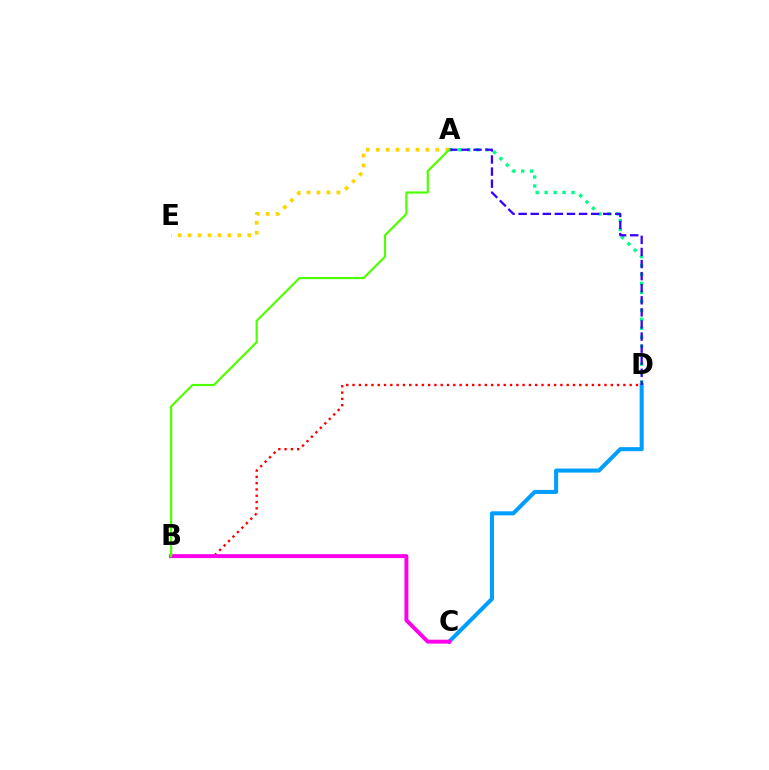{('C', 'D'): [{'color': '#009eff', 'line_style': 'solid', 'thickness': 2.92}], ('A', 'D'): [{'color': '#00ff86', 'line_style': 'dotted', 'thickness': 2.44}, {'color': '#3700ff', 'line_style': 'dashed', 'thickness': 1.64}], ('B', 'D'): [{'color': '#ff0000', 'line_style': 'dotted', 'thickness': 1.71}], ('B', 'C'): [{'color': '#ff00ed', 'line_style': 'solid', 'thickness': 2.82}], ('A', 'E'): [{'color': '#ffd500', 'line_style': 'dotted', 'thickness': 2.7}], ('A', 'B'): [{'color': '#4fff00', 'line_style': 'solid', 'thickness': 1.58}]}